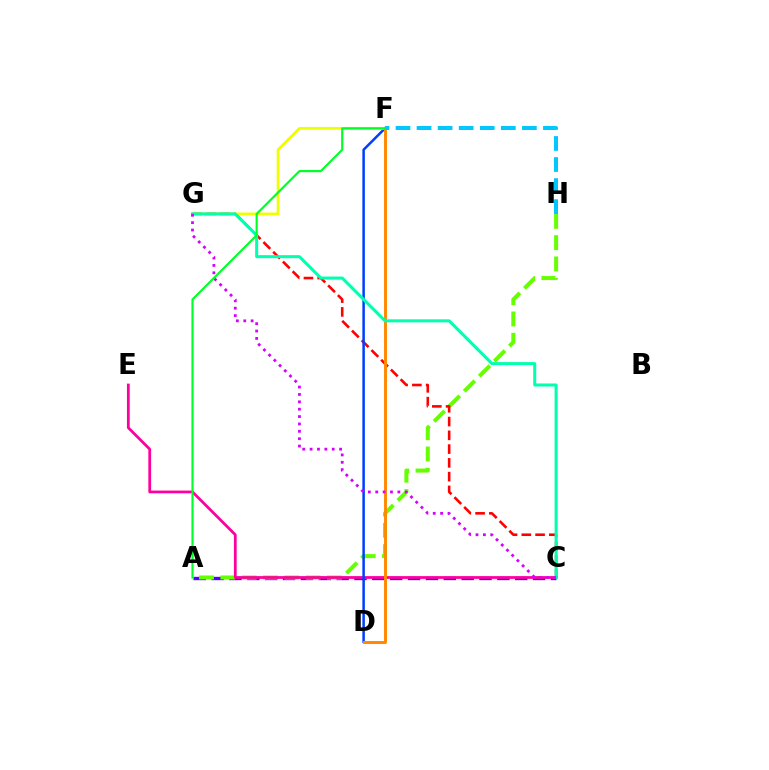{('A', 'C'): [{'color': '#4f00ff', 'line_style': 'dashed', 'thickness': 2.43}], ('A', 'H'): [{'color': '#66ff00', 'line_style': 'dashed', 'thickness': 2.9}], ('C', 'G'): [{'color': '#ff0000', 'line_style': 'dashed', 'thickness': 1.87}, {'color': '#00ffaf', 'line_style': 'solid', 'thickness': 2.18}, {'color': '#d600ff', 'line_style': 'dotted', 'thickness': 2.0}], ('C', 'E'): [{'color': '#ff00a0', 'line_style': 'solid', 'thickness': 1.99}], ('D', 'F'): [{'color': '#003fff', 'line_style': 'solid', 'thickness': 1.81}, {'color': '#ff8800', 'line_style': 'solid', 'thickness': 2.1}], ('F', 'G'): [{'color': '#eeff00', 'line_style': 'solid', 'thickness': 1.99}], ('F', 'H'): [{'color': '#00c7ff', 'line_style': 'dashed', 'thickness': 2.86}], ('A', 'F'): [{'color': '#00ff27', 'line_style': 'solid', 'thickness': 1.55}]}